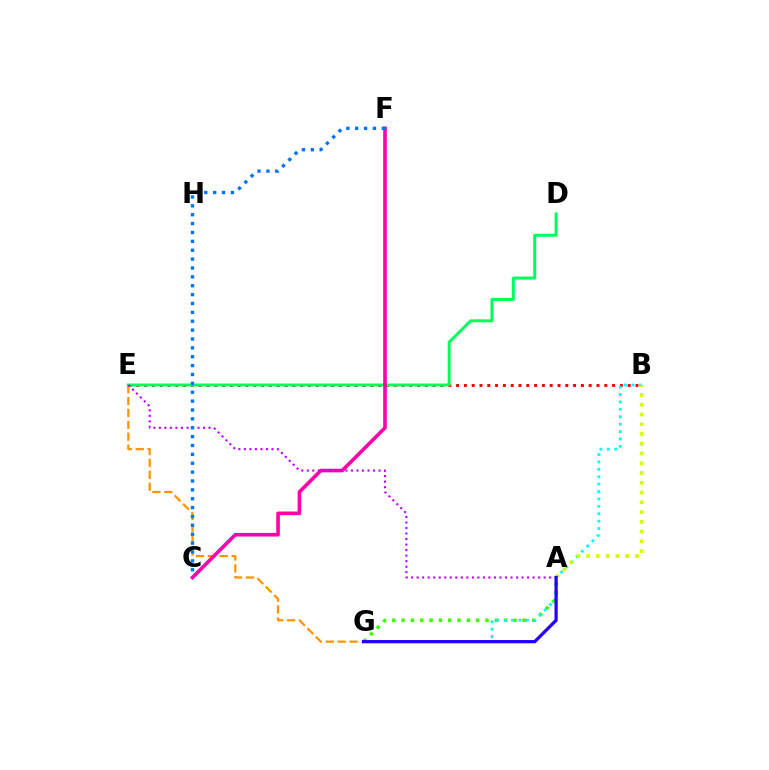{('A', 'G'): [{'color': '#3dff00', 'line_style': 'dotted', 'thickness': 2.53}, {'color': '#2500ff', 'line_style': 'solid', 'thickness': 2.34}], ('B', 'E'): [{'color': '#ff0000', 'line_style': 'dotted', 'thickness': 2.12}], ('D', 'E'): [{'color': '#00ff5c', 'line_style': 'solid', 'thickness': 2.15}], ('B', 'G'): [{'color': '#00fff6', 'line_style': 'dotted', 'thickness': 2.01}], ('E', 'G'): [{'color': '#ff9400', 'line_style': 'dashed', 'thickness': 1.62}], ('C', 'F'): [{'color': '#ff00ac', 'line_style': 'solid', 'thickness': 2.61}, {'color': '#0074ff', 'line_style': 'dotted', 'thickness': 2.41}], ('A', 'B'): [{'color': '#d1ff00', 'line_style': 'dotted', 'thickness': 2.65}], ('A', 'E'): [{'color': '#b900ff', 'line_style': 'dotted', 'thickness': 1.5}]}